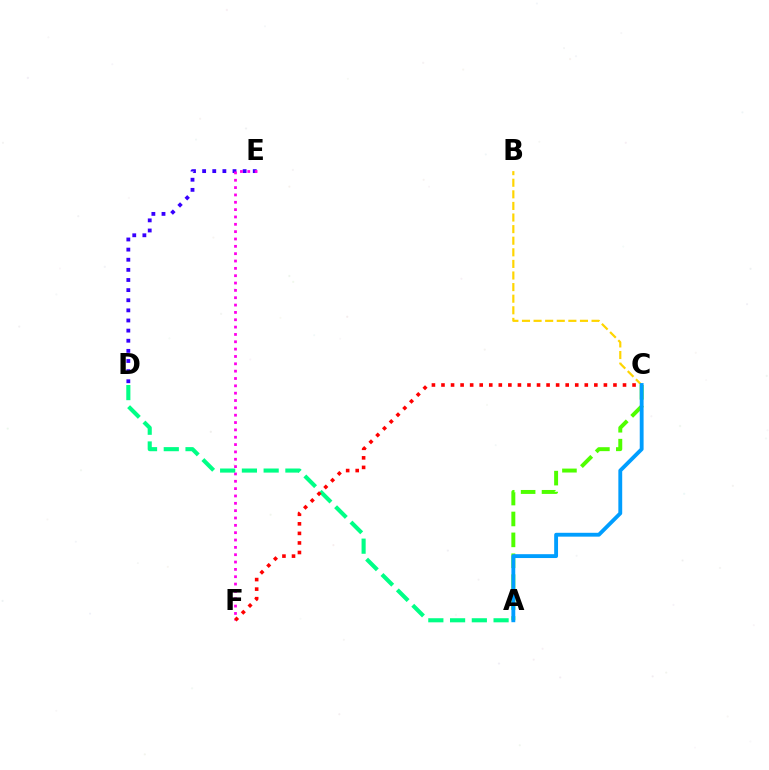{('D', 'E'): [{'color': '#3700ff', 'line_style': 'dotted', 'thickness': 2.75}], ('E', 'F'): [{'color': '#ff00ed', 'line_style': 'dotted', 'thickness': 1.99}], ('A', 'D'): [{'color': '#00ff86', 'line_style': 'dashed', 'thickness': 2.95}], ('B', 'C'): [{'color': '#ffd500', 'line_style': 'dashed', 'thickness': 1.58}], ('A', 'C'): [{'color': '#4fff00', 'line_style': 'dashed', 'thickness': 2.84}, {'color': '#009eff', 'line_style': 'solid', 'thickness': 2.78}], ('C', 'F'): [{'color': '#ff0000', 'line_style': 'dotted', 'thickness': 2.6}]}